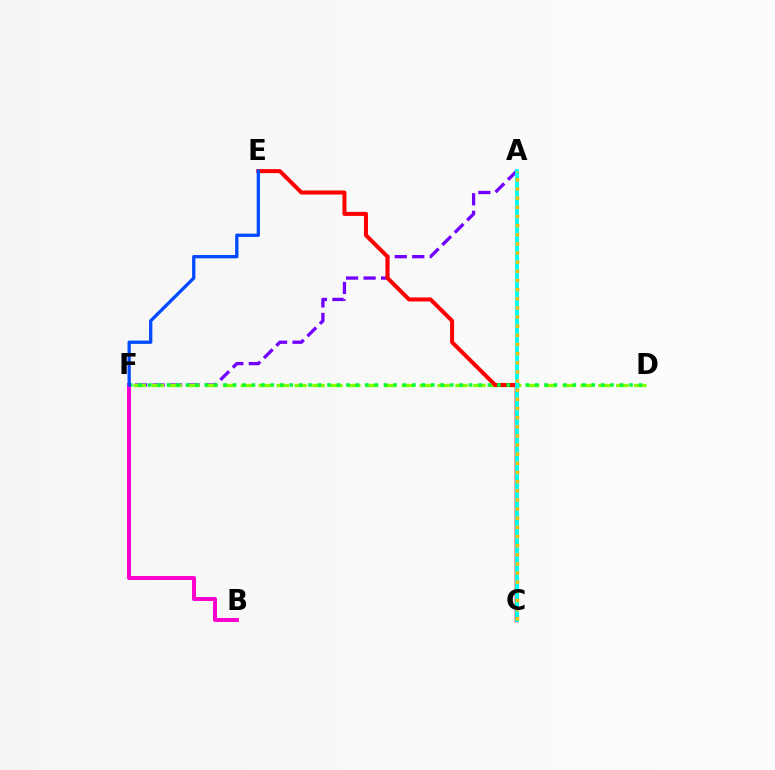{('A', 'F'): [{'color': '#7200ff', 'line_style': 'dashed', 'thickness': 2.38}], ('D', 'F'): [{'color': '#84ff00', 'line_style': 'dashed', 'thickness': 2.43}, {'color': '#00ff39', 'line_style': 'dotted', 'thickness': 2.56}], ('C', 'E'): [{'color': '#ff0000', 'line_style': 'solid', 'thickness': 2.9}], ('A', 'C'): [{'color': '#00fff6', 'line_style': 'solid', 'thickness': 2.79}, {'color': '#ffbd00', 'line_style': 'dotted', 'thickness': 2.48}], ('B', 'F'): [{'color': '#ff00cf', 'line_style': 'solid', 'thickness': 2.83}], ('E', 'F'): [{'color': '#004bff', 'line_style': 'solid', 'thickness': 2.37}]}